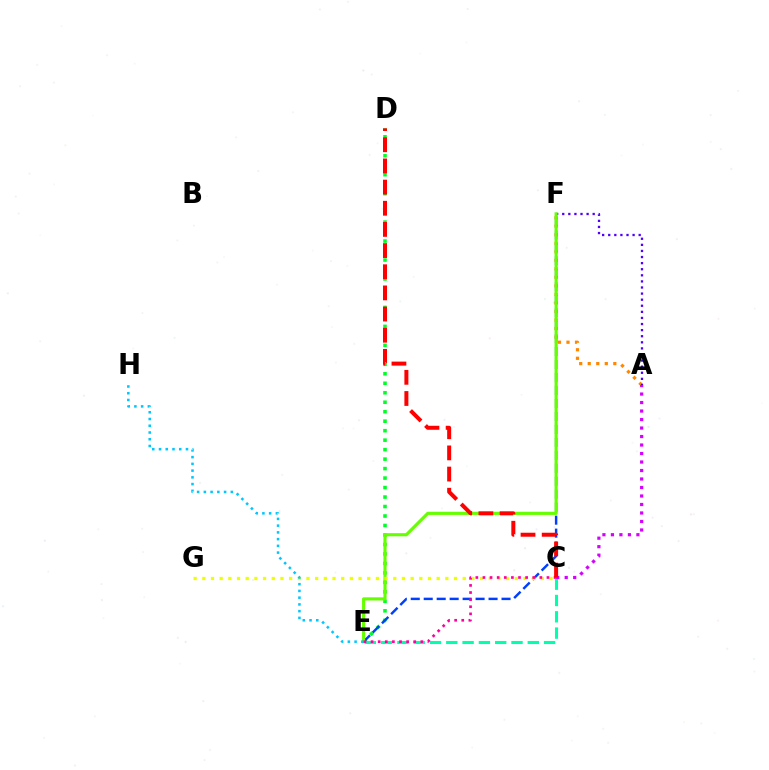{('C', 'E'): [{'color': '#00ffaf', 'line_style': 'dashed', 'thickness': 2.21}, {'color': '#ff00a0', 'line_style': 'dotted', 'thickness': 1.93}], ('D', 'E'): [{'color': '#00ff27', 'line_style': 'dotted', 'thickness': 2.58}], ('A', 'F'): [{'color': '#ff8800', 'line_style': 'dotted', 'thickness': 2.32}, {'color': '#4f00ff', 'line_style': 'dotted', 'thickness': 1.65}], ('E', 'F'): [{'color': '#003fff', 'line_style': 'dashed', 'thickness': 1.76}, {'color': '#66ff00', 'line_style': 'solid', 'thickness': 2.26}], ('C', 'G'): [{'color': '#eeff00', 'line_style': 'dotted', 'thickness': 2.36}], ('E', 'H'): [{'color': '#00c7ff', 'line_style': 'dotted', 'thickness': 1.83}], ('A', 'C'): [{'color': '#d600ff', 'line_style': 'dotted', 'thickness': 2.31}], ('C', 'D'): [{'color': '#ff0000', 'line_style': 'dashed', 'thickness': 2.87}]}